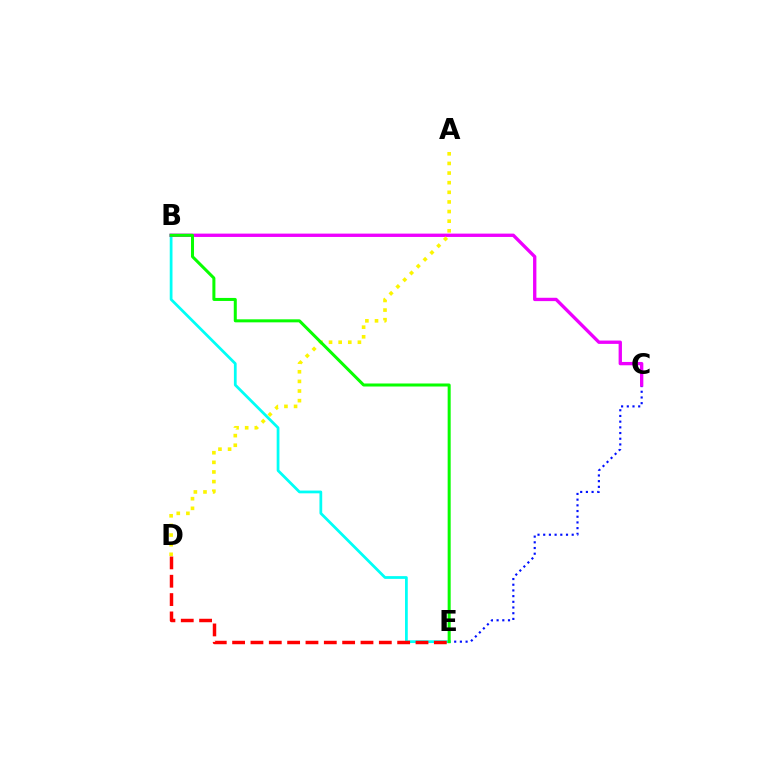{('C', 'E'): [{'color': '#0010ff', 'line_style': 'dotted', 'thickness': 1.55}], ('B', 'E'): [{'color': '#00fff6', 'line_style': 'solid', 'thickness': 1.98}, {'color': '#08ff00', 'line_style': 'solid', 'thickness': 2.17}], ('B', 'C'): [{'color': '#ee00ff', 'line_style': 'solid', 'thickness': 2.4}], ('D', 'E'): [{'color': '#ff0000', 'line_style': 'dashed', 'thickness': 2.49}], ('A', 'D'): [{'color': '#fcf500', 'line_style': 'dotted', 'thickness': 2.61}]}